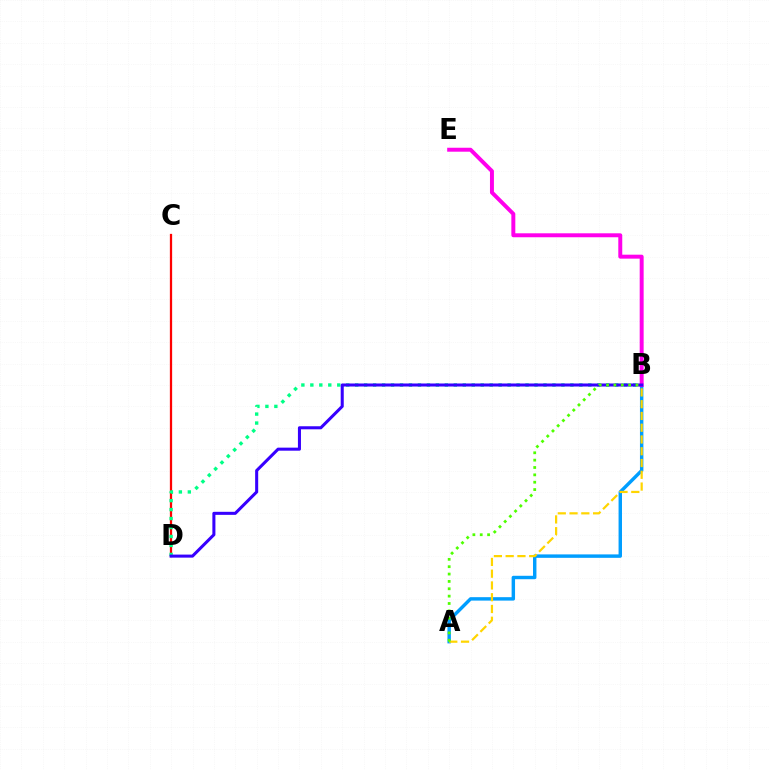{('A', 'B'): [{'color': '#009eff', 'line_style': 'solid', 'thickness': 2.47}, {'color': '#ffd500', 'line_style': 'dashed', 'thickness': 1.6}, {'color': '#4fff00', 'line_style': 'dotted', 'thickness': 2.0}], ('C', 'D'): [{'color': '#ff0000', 'line_style': 'solid', 'thickness': 1.63}], ('B', 'E'): [{'color': '#ff00ed', 'line_style': 'solid', 'thickness': 2.85}], ('B', 'D'): [{'color': '#00ff86', 'line_style': 'dotted', 'thickness': 2.44}, {'color': '#3700ff', 'line_style': 'solid', 'thickness': 2.19}]}